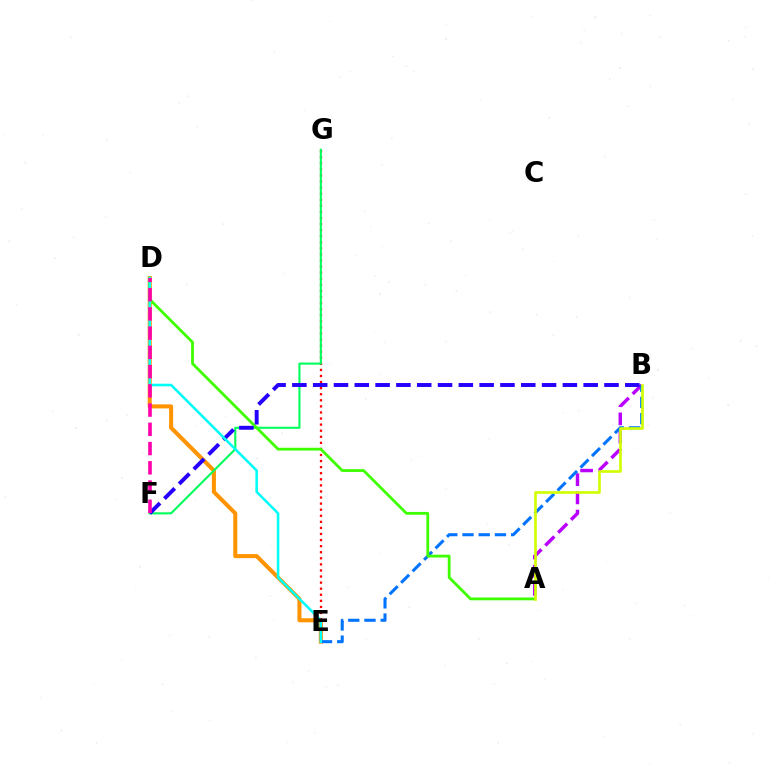{('D', 'E'): [{'color': '#ff9400', 'line_style': 'solid', 'thickness': 2.91}, {'color': '#00fff6', 'line_style': 'solid', 'thickness': 1.84}], ('A', 'B'): [{'color': '#b900ff', 'line_style': 'dashed', 'thickness': 2.47}, {'color': '#d1ff00', 'line_style': 'solid', 'thickness': 1.91}], ('E', 'G'): [{'color': '#ff0000', 'line_style': 'dotted', 'thickness': 1.65}], ('F', 'G'): [{'color': '#00ff5c', 'line_style': 'solid', 'thickness': 1.51}], ('B', 'E'): [{'color': '#0074ff', 'line_style': 'dashed', 'thickness': 2.2}], ('A', 'D'): [{'color': '#3dff00', 'line_style': 'solid', 'thickness': 2.01}], ('B', 'F'): [{'color': '#2500ff', 'line_style': 'dashed', 'thickness': 2.83}], ('D', 'F'): [{'color': '#ff00ac', 'line_style': 'dashed', 'thickness': 2.61}]}